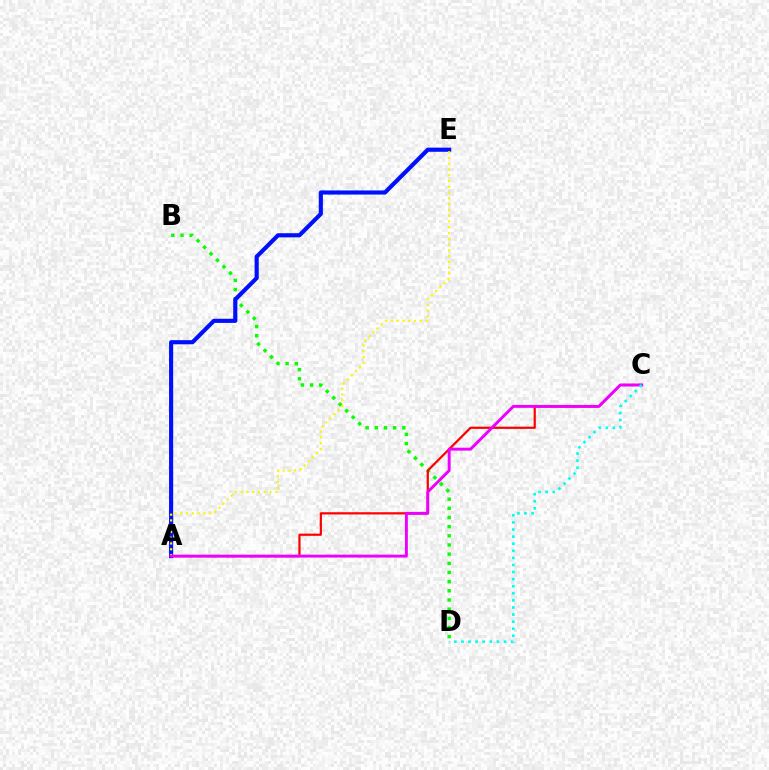{('B', 'D'): [{'color': '#08ff00', 'line_style': 'dotted', 'thickness': 2.49}], ('A', 'E'): [{'color': '#0010ff', 'line_style': 'solid', 'thickness': 2.98}, {'color': '#fcf500', 'line_style': 'dotted', 'thickness': 1.57}], ('A', 'C'): [{'color': '#ff0000', 'line_style': 'solid', 'thickness': 1.59}, {'color': '#ee00ff', 'line_style': 'solid', 'thickness': 2.11}], ('C', 'D'): [{'color': '#00fff6', 'line_style': 'dotted', 'thickness': 1.93}]}